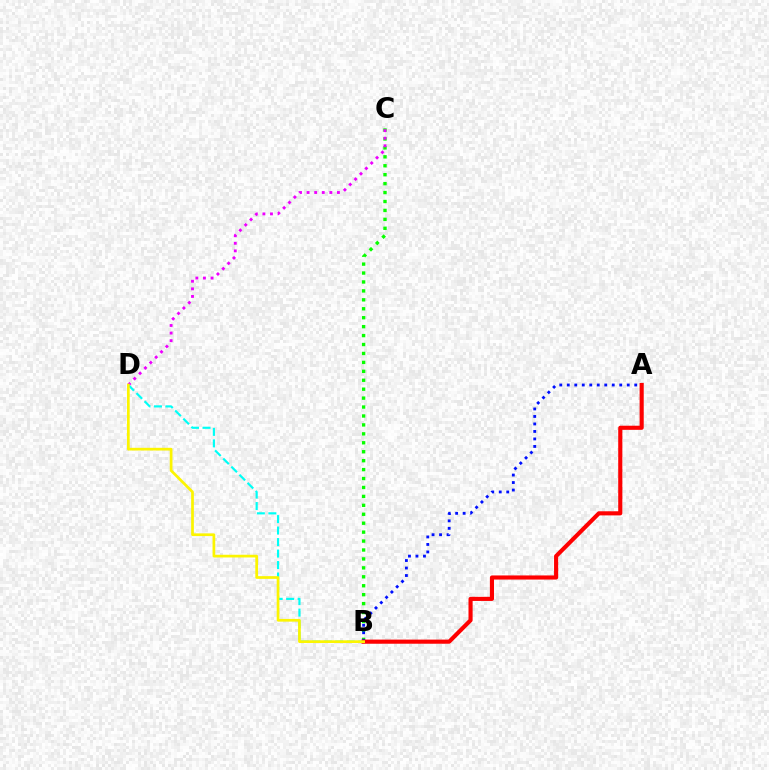{('B', 'C'): [{'color': '#08ff00', 'line_style': 'dotted', 'thickness': 2.43}], ('C', 'D'): [{'color': '#ee00ff', 'line_style': 'dotted', 'thickness': 2.06}], ('A', 'B'): [{'color': '#0010ff', 'line_style': 'dotted', 'thickness': 2.04}, {'color': '#ff0000', 'line_style': 'solid', 'thickness': 2.97}], ('B', 'D'): [{'color': '#00fff6', 'line_style': 'dashed', 'thickness': 1.56}, {'color': '#fcf500', 'line_style': 'solid', 'thickness': 1.95}]}